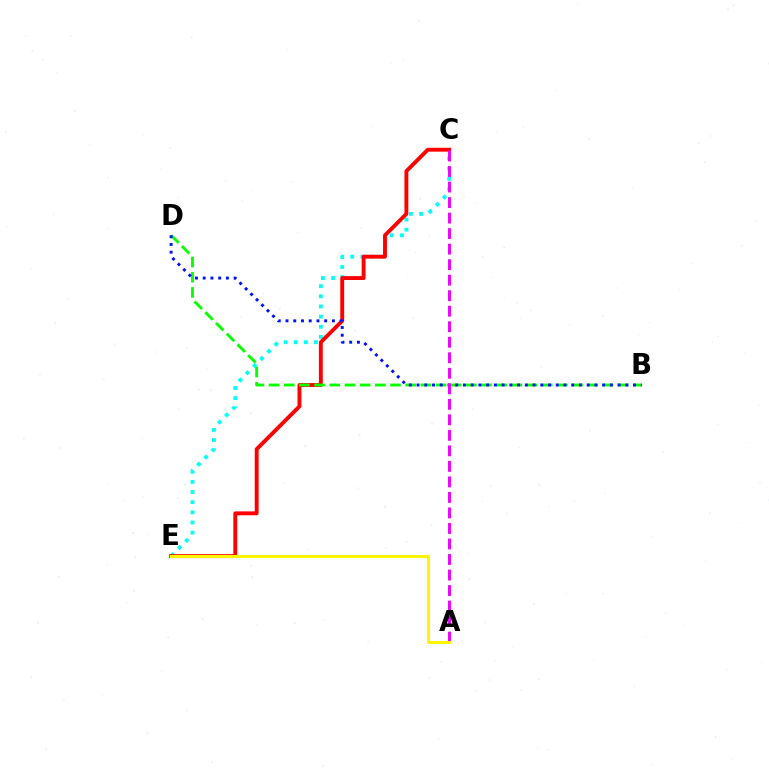{('C', 'E'): [{'color': '#00fff6', 'line_style': 'dotted', 'thickness': 2.76}, {'color': '#ff0000', 'line_style': 'solid', 'thickness': 2.8}], ('B', 'D'): [{'color': '#08ff00', 'line_style': 'dashed', 'thickness': 2.06}, {'color': '#0010ff', 'line_style': 'dotted', 'thickness': 2.1}], ('A', 'C'): [{'color': '#ee00ff', 'line_style': 'dashed', 'thickness': 2.11}], ('A', 'E'): [{'color': '#fcf500', 'line_style': 'solid', 'thickness': 2.18}]}